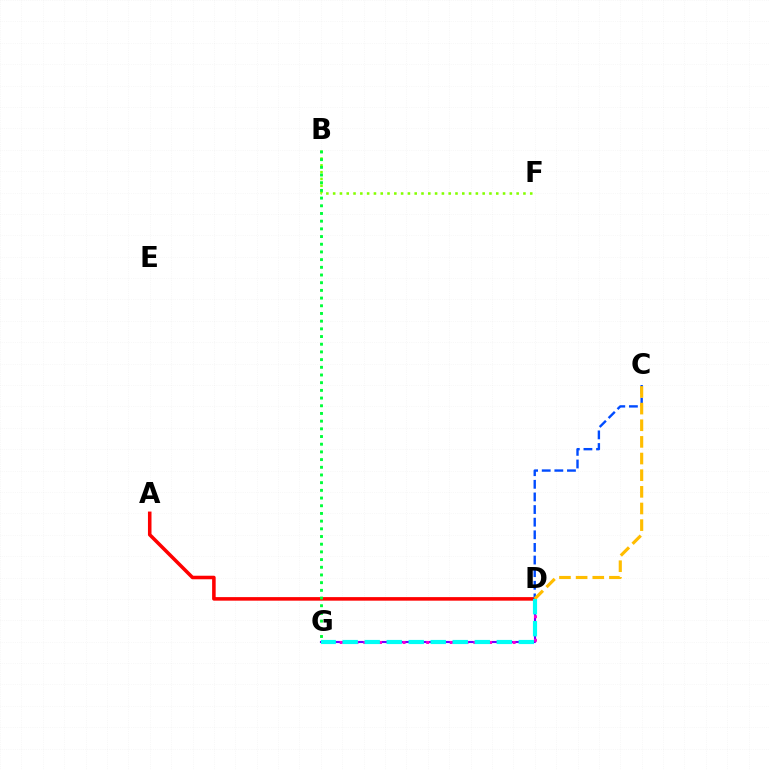{('B', 'F'): [{'color': '#84ff00', 'line_style': 'dotted', 'thickness': 1.85}], ('D', 'G'): [{'color': '#7200ff', 'line_style': 'solid', 'thickness': 1.52}, {'color': '#ff00cf', 'line_style': 'dotted', 'thickness': 2.14}, {'color': '#00fff6', 'line_style': 'dashed', 'thickness': 2.99}], ('A', 'D'): [{'color': '#ff0000', 'line_style': 'solid', 'thickness': 2.55}], ('C', 'D'): [{'color': '#004bff', 'line_style': 'dashed', 'thickness': 1.71}, {'color': '#ffbd00', 'line_style': 'dashed', 'thickness': 2.26}], ('B', 'G'): [{'color': '#00ff39', 'line_style': 'dotted', 'thickness': 2.09}]}